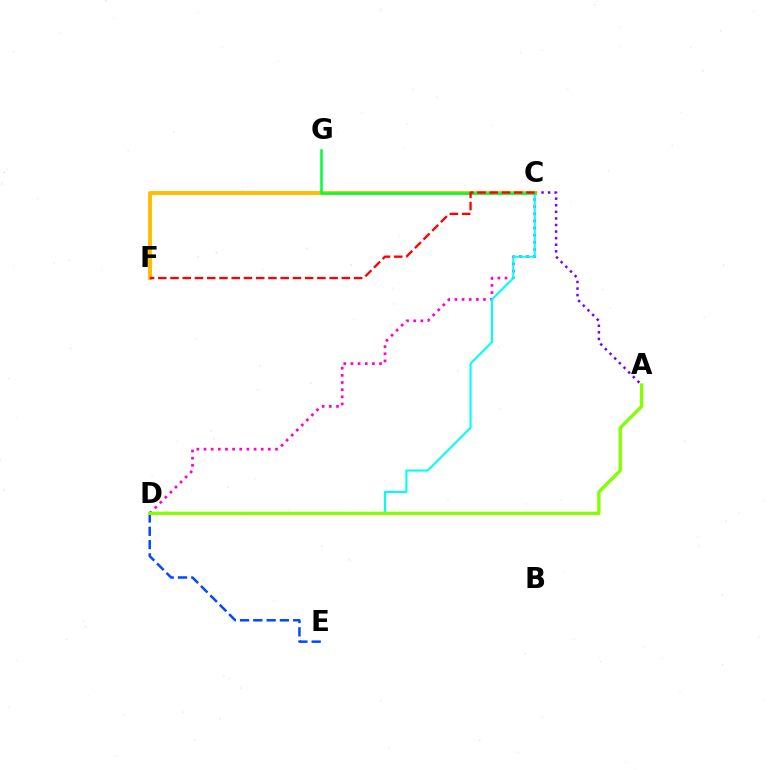{('D', 'E'): [{'color': '#004bff', 'line_style': 'dashed', 'thickness': 1.81}], ('C', 'D'): [{'color': '#ff00cf', 'line_style': 'dotted', 'thickness': 1.94}, {'color': '#00fff6', 'line_style': 'solid', 'thickness': 1.51}], ('A', 'C'): [{'color': '#7200ff', 'line_style': 'dotted', 'thickness': 1.79}], ('C', 'F'): [{'color': '#ffbd00', 'line_style': 'solid', 'thickness': 2.8}, {'color': '#ff0000', 'line_style': 'dashed', 'thickness': 1.66}], ('C', 'G'): [{'color': '#00ff39', 'line_style': 'solid', 'thickness': 1.84}], ('A', 'D'): [{'color': '#84ff00', 'line_style': 'solid', 'thickness': 2.38}]}